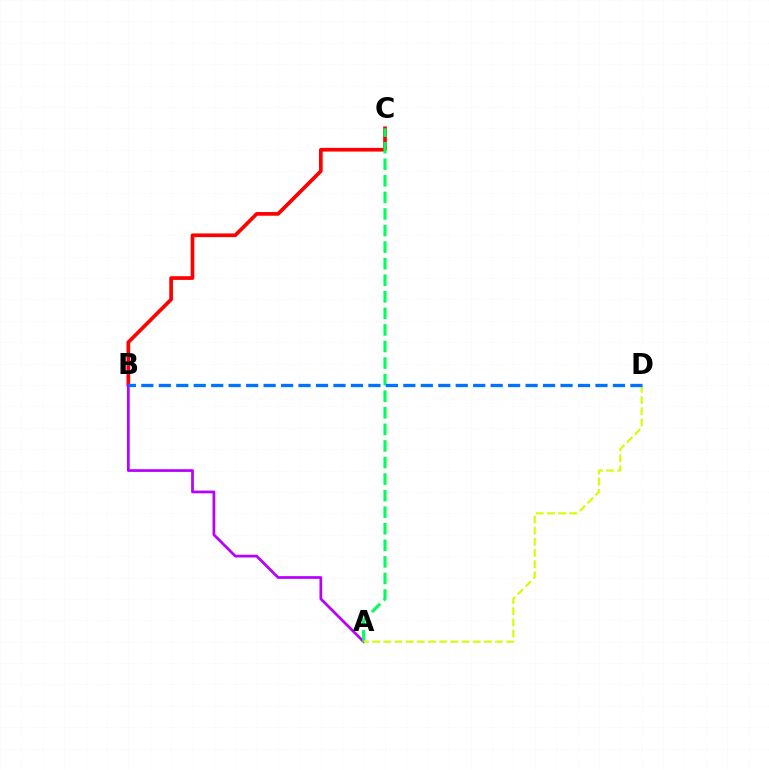{('B', 'C'): [{'color': '#ff0000', 'line_style': 'solid', 'thickness': 2.66}], ('A', 'B'): [{'color': '#b900ff', 'line_style': 'solid', 'thickness': 1.96}], ('A', 'C'): [{'color': '#00ff5c', 'line_style': 'dashed', 'thickness': 2.25}], ('A', 'D'): [{'color': '#d1ff00', 'line_style': 'dashed', 'thickness': 1.52}], ('B', 'D'): [{'color': '#0074ff', 'line_style': 'dashed', 'thickness': 2.37}]}